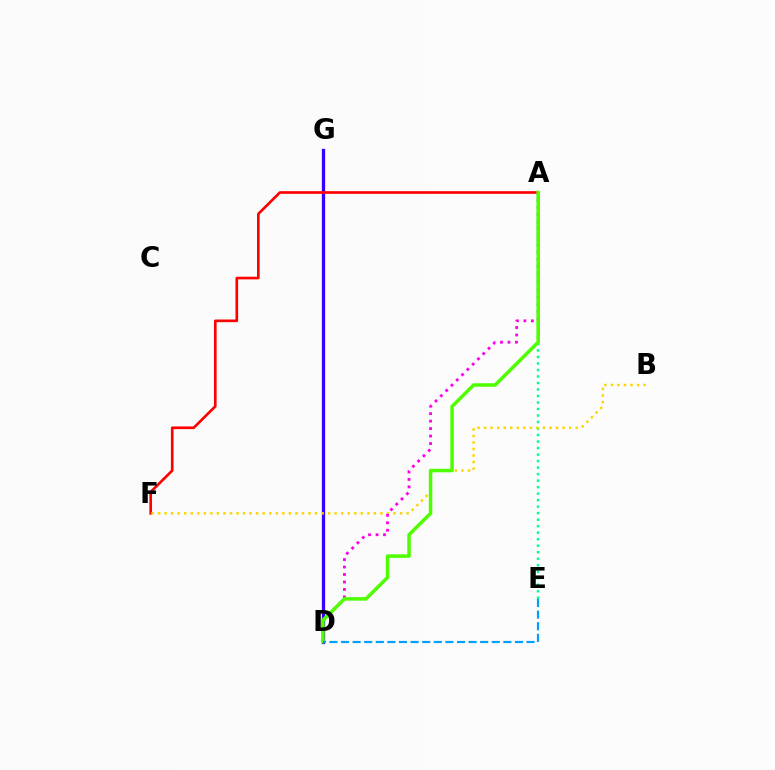{('A', 'E'): [{'color': '#00ff86', 'line_style': 'dotted', 'thickness': 1.77}], ('D', 'G'): [{'color': '#3700ff', 'line_style': 'solid', 'thickness': 2.36}], ('A', 'F'): [{'color': '#ff0000', 'line_style': 'solid', 'thickness': 1.91}], ('B', 'F'): [{'color': '#ffd500', 'line_style': 'dotted', 'thickness': 1.78}], ('A', 'D'): [{'color': '#ff00ed', 'line_style': 'dotted', 'thickness': 2.03}, {'color': '#4fff00', 'line_style': 'solid', 'thickness': 2.53}], ('D', 'E'): [{'color': '#009eff', 'line_style': 'dashed', 'thickness': 1.58}]}